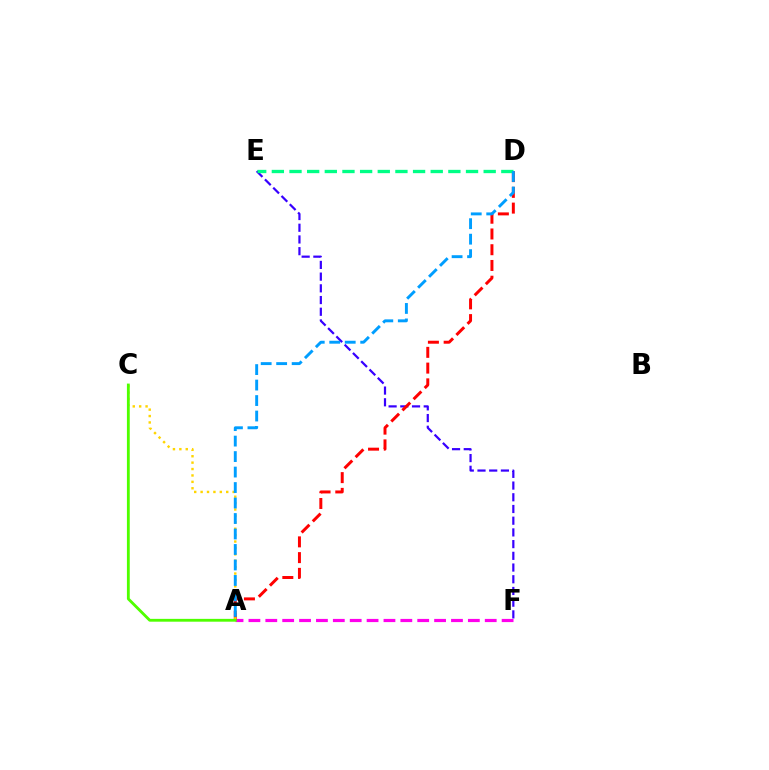{('E', 'F'): [{'color': '#3700ff', 'line_style': 'dashed', 'thickness': 1.59}], ('A', 'F'): [{'color': '#ff00ed', 'line_style': 'dashed', 'thickness': 2.29}], ('A', 'D'): [{'color': '#ff0000', 'line_style': 'dashed', 'thickness': 2.14}, {'color': '#009eff', 'line_style': 'dashed', 'thickness': 2.1}], ('A', 'C'): [{'color': '#ffd500', 'line_style': 'dotted', 'thickness': 1.74}, {'color': '#4fff00', 'line_style': 'solid', 'thickness': 2.04}], ('D', 'E'): [{'color': '#00ff86', 'line_style': 'dashed', 'thickness': 2.4}]}